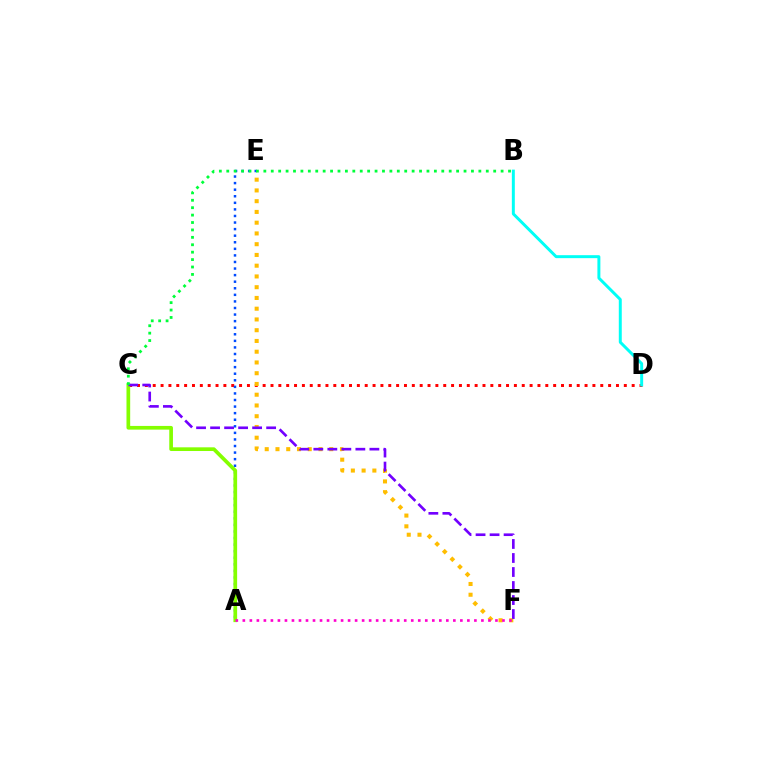{('C', 'D'): [{'color': '#ff0000', 'line_style': 'dotted', 'thickness': 2.13}], ('E', 'F'): [{'color': '#ffbd00', 'line_style': 'dotted', 'thickness': 2.92}], ('B', 'D'): [{'color': '#00fff6', 'line_style': 'solid', 'thickness': 2.14}], ('A', 'E'): [{'color': '#004bff', 'line_style': 'dotted', 'thickness': 1.79}], ('A', 'C'): [{'color': '#84ff00', 'line_style': 'solid', 'thickness': 2.66}], ('A', 'F'): [{'color': '#ff00cf', 'line_style': 'dotted', 'thickness': 1.91}], ('C', 'F'): [{'color': '#7200ff', 'line_style': 'dashed', 'thickness': 1.9}], ('B', 'C'): [{'color': '#00ff39', 'line_style': 'dotted', 'thickness': 2.01}]}